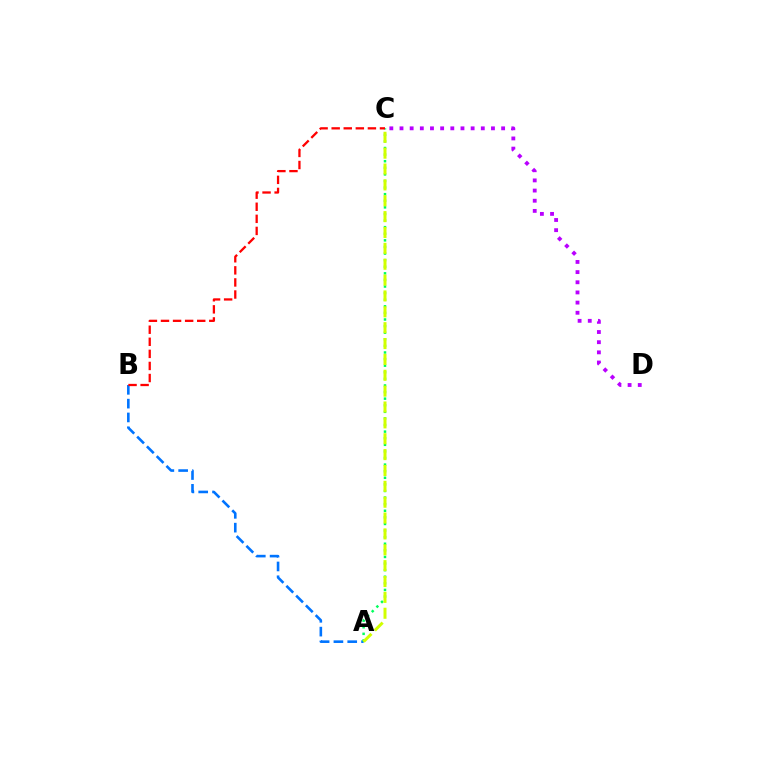{('A', 'B'): [{'color': '#0074ff', 'line_style': 'dashed', 'thickness': 1.88}], ('A', 'C'): [{'color': '#00ff5c', 'line_style': 'dotted', 'thickness': 1.79}, {'color': '#d1ff00', 'line_style': 'dashed', 'thickness': 2.16}], ('C', 'D'): [{'color': '#b900ff', 'line_style': 'dotted', 'thickness': 2.76}], ('B', 'C'): [{'color': '#ff0000', 'line_style': 'dashed', 'thickness': 1.64}]}